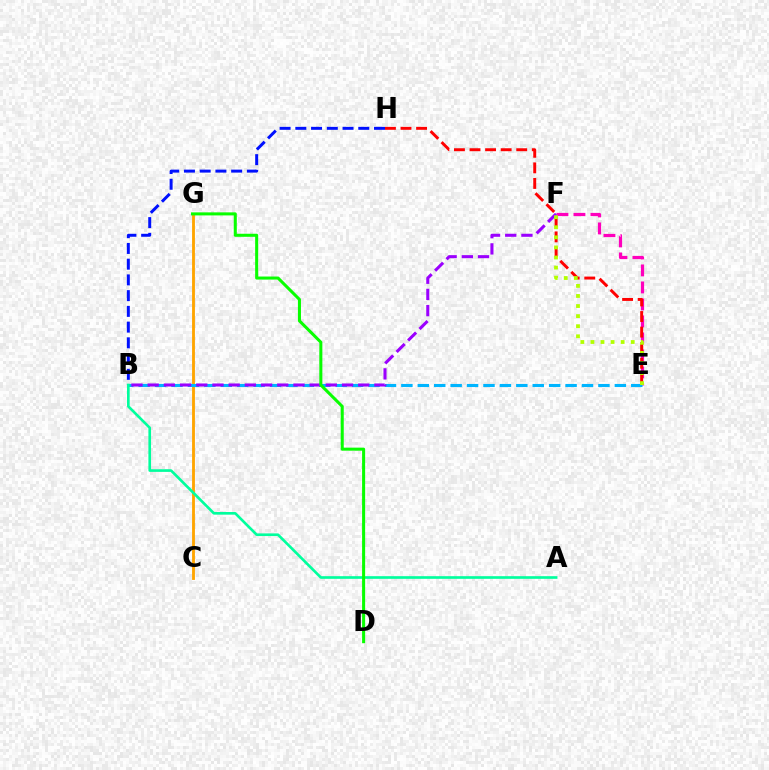{('C', 'G'): [{'color': '#ffa500', 'line_style': 'solid', 'thickness': 2.05}], ('B', 'H'): [{'color': '#0010ff', 'line_style': 'dashed', 'thickness': 2.14}], ('E', 'F'): [{'color': '#ff00bd', 'line_style': 'dashed', 'thickness': 2.31}, {'color': '#b3ff00', 'line_style': 'dotted', 'thickness': 2.74}], ('E', 'H'): [{'color': '#ff0000', 'line_style': 'dashed', 'thickness': 2.12}], ('B', 'E'): [{'color': '#00b5ff', 'line_style': 'dashed', 'thickness': 2.23}], ('A', 'B'): [{'color': '#00ff9d', 'line_style': 'solid', 'thickness': 1.91}], ('B', 'F'): [{'color': '#9b00ff', 'line_style': 'dashed', 'thickness': 2.2}], ('D', 'G'): [{'color': '#08ff00', 'line_style': 'solid', 'thickness': 2.19}]}